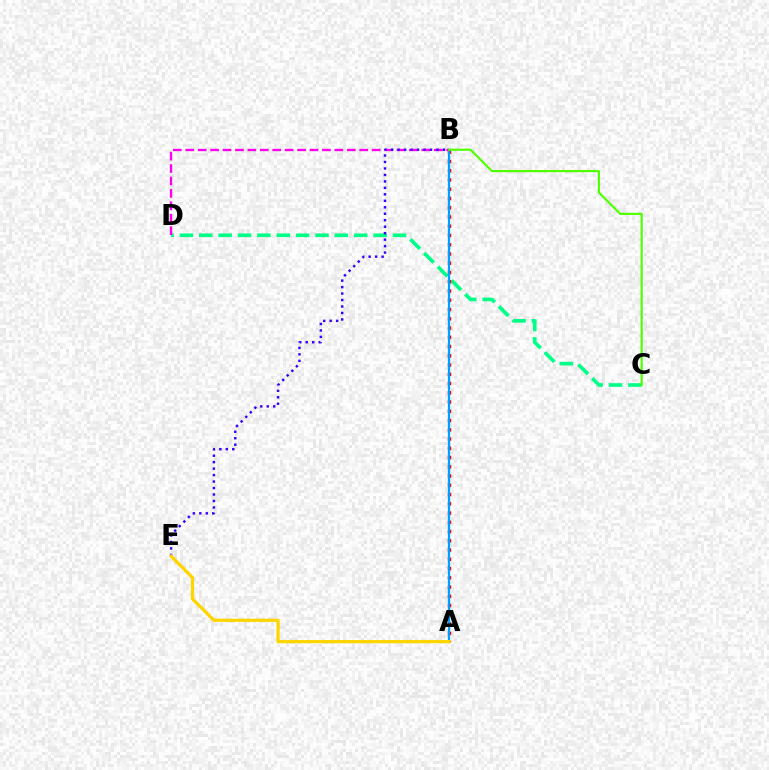{('C', 'D'): [{'color': '#00ff86', 'line_style': 'dashed', 'thickness': 2.63}], ('A', 'B'): [{'color': '#ff0000', 'line_style': 'dotted', 'thickness': 2.51}, {'color': '#009eff', 'line_style': 'solid', 'thickness': 1.61}], ('B', 'D'): [{'color': '#ff00ed', 'line_style': 'dashed', 'thickness': 1.69}], ('B', 'E'): [{'color': '#3700ff', 'line_style': 'dotted', 'thickness': 1.76}], ('B', 'C'): [{'color': '#4fff00', 'line_style': 'solid', 'thickness': 1.56}], ('A', 'E'): [{'color': '#ffd500', 'line_style': 'solid', 'thickness': 2.35}]}